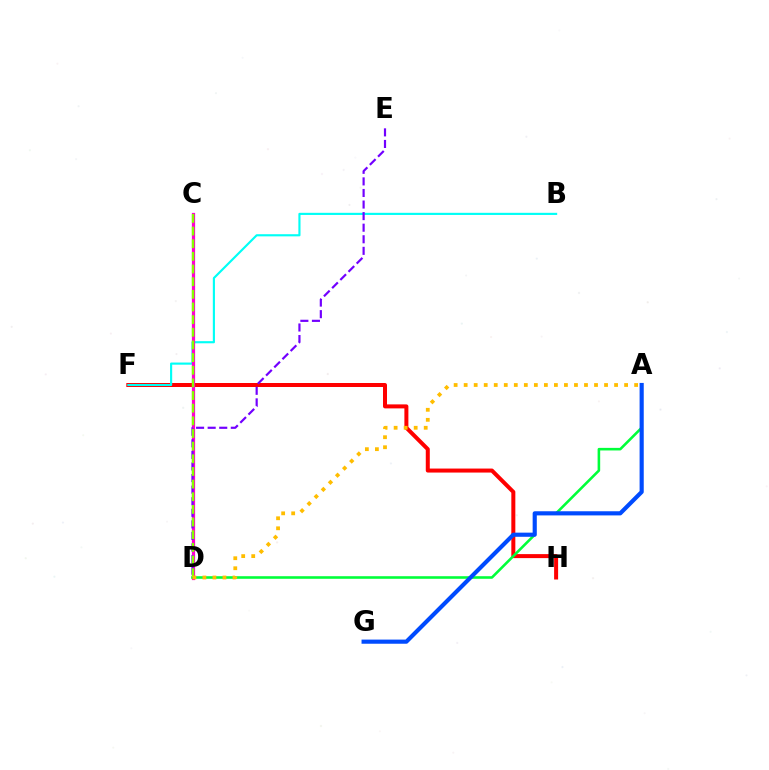{('F', 'H'): [{'color': '#ff0000', 'line_style': 'solid', 'thickness': 2.88}], ('B', 'F'): [{'color': '#00fff6', 'line_style': 'solid', 'thickness': 1.54}], ('C', 'D'): [{'color': '#ff00cf', 'line_style': 'solid', 'thickness': 2.32}, {'color': '#84ff00', 'line_style': 'dashed', 'thickness': 1.72}], ('D', 'E'): [{'color': '#7200ff', 'line_style': 'dashed', 'thickness': 1.57}], ('A', 'D'): [{'color': '#00ff39', 'line_style': 'solid', 'thickness': 1.86}, {'color': '#ffbd00', 'line_style': 'dotted', 'thickness': 2.72}], ('A', 'G'): [{'color': '#004bff', 'line_style': 'solid', 'thickness': 2.98}]}